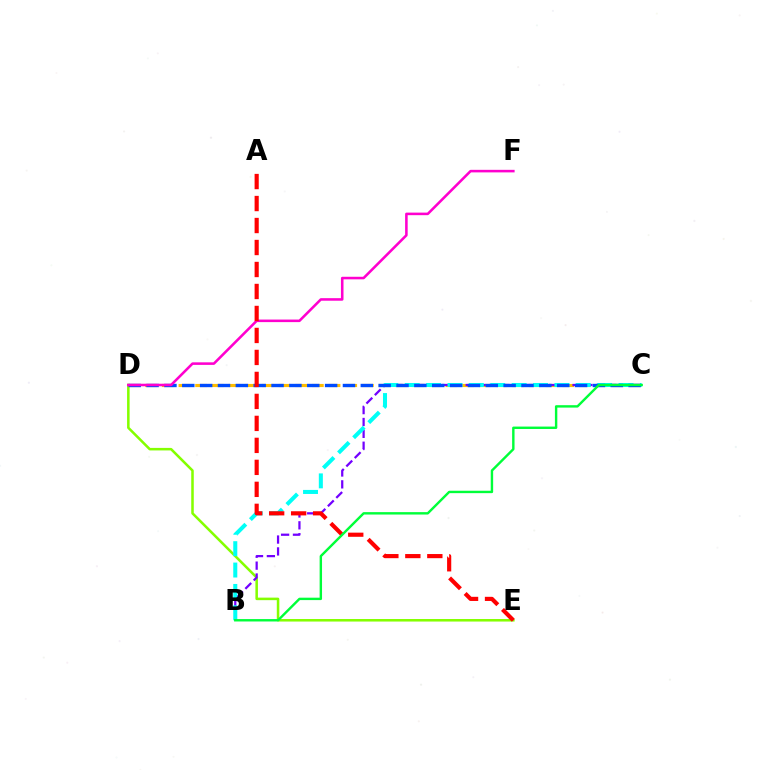{('D', 'E'): [{'color': '#84ff00', 'line_style': 'solid', 'thickness': 1.82}], ('C', 'D'): [{'color': '#ffbd00', 'line_style': 'dashed', 'thickness': 2.27}, {'color': '#004bff', 'line_style': 'dashed', 'thickness': 2.43}], ('B', 'C'): [{'color': '#7200ff', 'line_style': 'dashed', 'thickness': 1.61}, {'color': '#00fff6', 'line_style': 'dashed', 'thickness': 2.9}, {'color': '#00ff39', 'line_style': 'solid', 'thickness': 1.73}], ('D', 'F'): [{'color': '#ff00cf', 'line_style': 'solid', 'thickness': 1.84}], ('A', 'E'): [{'color': '#ff0000', 'line_style': 'dashed', 'thickness': 2.99}]}